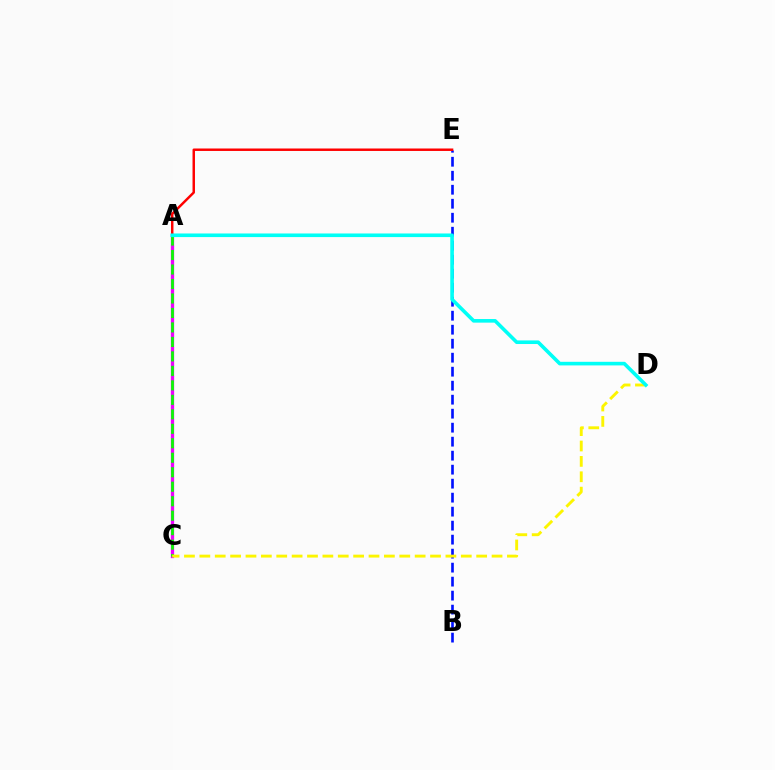{('A', 'C'): [{'color': '#ee00ff', 'line_style': 'solid', 'thickness': 2.36}, {'color': '#08ff00', 'line_style': 'dashed', 'thickness': 1.97}], ('B', 'E'): [{'color': '#0010ff', 'line_style': 'dashed', 'thickness': 1.9}], ('C', 'D'): [{'color': '#fcf500', 'line_style': 'dashed', 'thickness': 2.09}], ('A', 'E'): [{'color': '#ff0000', 'line_style': 'solid', 'thickness': 1.77}], ('A', 'D'): [{'color': '#00fff6', 'line_style': 'solid', 'thickness': 2.6}]}